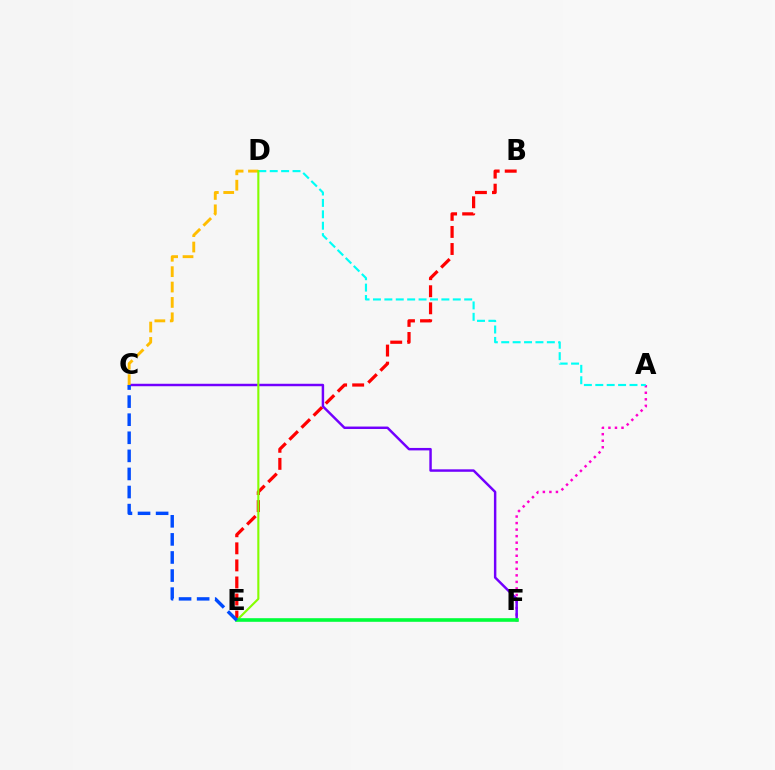{('A', 'F'): [{'color': '#ff00cf', 'line_style': 'dotted', 'thickness': 1.78}], ('B', 'E'): [{'color': '#ff0000', 'line_style': 'dashed', 'thickness': 2.32}], ('C', 'F'): [{'color': '#7200ff', 'line_style': 'solid', 'thickness': 1.77}], ('C', 'D'): [{'color': '#ffbd00', 'line_style': 'dashed', 'thickness': 2.09}], ('A', 'D'): [{'color': '#00fff6', 'line_style': 'dashed', 'thickness': 1.55}], ('D', 'E'): [{'color': '#84ff00', 'line_style': 'solid', 'thickness': 1.52}], ('E', 'F'): [{'color': '#00ff39', 'line_style': 'solid', 'thickness': 2.6}], ('C', 'E'): [{'color': '#004bff', 'line_style': 'dashed', 'thickness': 2.46}]}